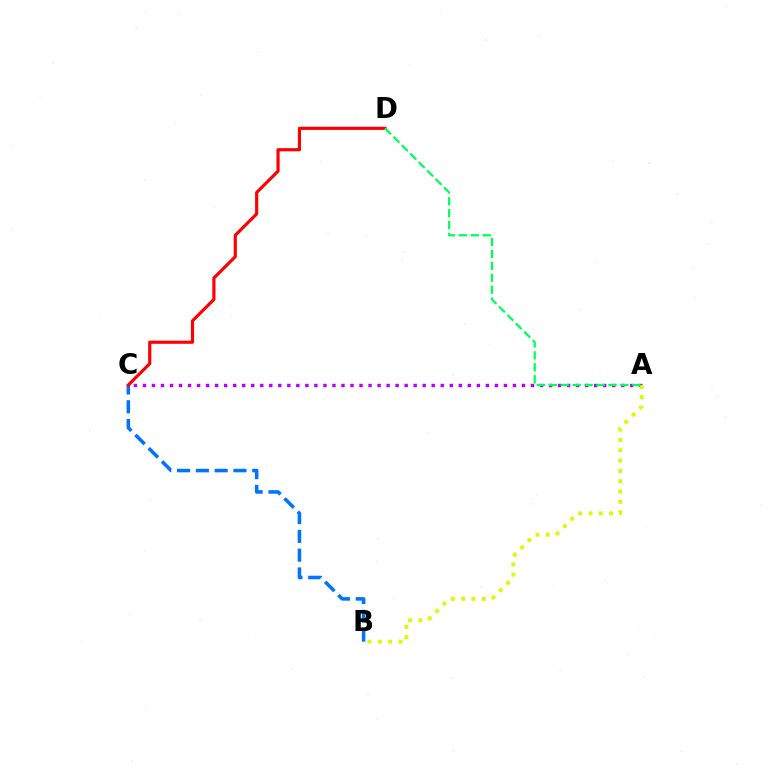{('B', 'C'): [{'color': '#0074ff', 'line_style': 'dashed', 'thickness': 2.55}], ('C', 'D'): [{'color': '#ff0000', 'line_style': 'solid', 'thickness': 2.27}], ('A', 'C'): [{'color': '#b900ff', 'line_style': 'dotted', 'thickness': 2.45}], ('A', 'B'): [{'color': '#d1ff00', 'line_style': 'dotted', 'thickness': 2.8}], ('A', 'D'): [{'color': '#00ff5c', 'line_style': 'dashed', 'thickness': 1.62}]}